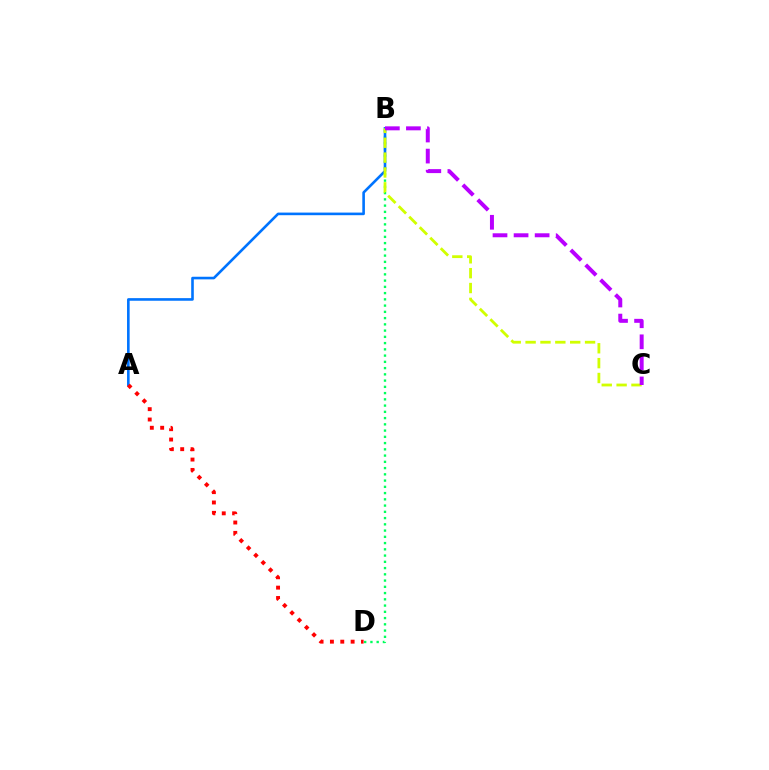{('B', 'D'): [{'color': '#00ff5c', 'line_style': 'dotted', 'thickness': 1.7}], ('A', 'B'): [{'color': '#0074ff', 'line_style': 'solid', 'thickness': 1.88}], ('A', 'D'): [{'color': '#ff0000', 'line_style': 'dotted', 'thickness': 2.81}], ('B', 'C'): [{'color': '#d1ff00', 'line_style': 'dashed', 'thickness': 2.02}, {'color': '#b900ff', 'line_style': 'dashed', 'thickness': 2.86}]}